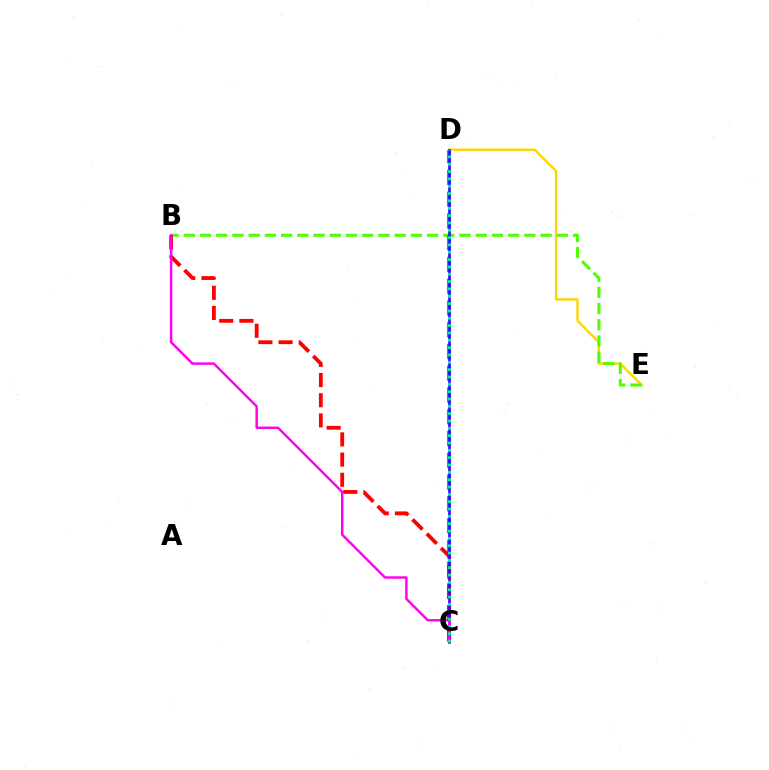{('D', 'E'): [{'color': '#ffd500', 'line_style': 'solid', 'thickness': 1.72}], ('B', 'E'): [{'color': '#4fff00', 'line_style': 'dashed', 'thickness': 2.2}], ('C', 'D'): [{'color': '#009eff', 'line_style': 'dashed', 'thickness': 2.96}, {'color': '#3700ff', 'line_style': 'solid', 'thickness': 1.87}, {'color': '#00ff86', 'line_style': 'dotted', 'thickness': 1.99}], ('B', 'C'): [{'color': '#ff0000', 'line_style': 'dashed', 'thickness': 2.74}, {'color': '#ff00ed', 'line_style': 'solid', 'thickness': 1.76}]}